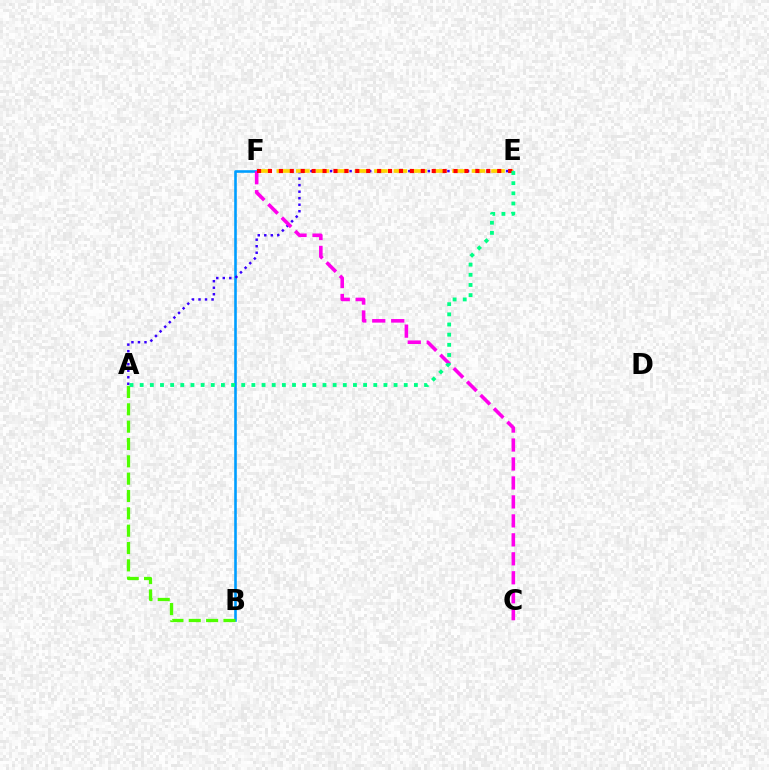{('B', 'F'): [{'color': '#009eff', 'line_style': 'solid', 'thickness': 1.88}], ('A', 'E'): [{'color': '#3700ff', 'line_style': 'dotted', 'thickness': 1.77}, {'color': '#00ff86', 'line_style': 'dotted', 'thickness': 2.76}], ('C', 'F'): [{'color': '#ff00ed', 'line_style': 'dashed', 'thickness': 2.58}], ('E', 'F'): [{'color': '#ffd500', 'line_style': 'dashed', 'thickness': 2.65}, {'color': '#ff0000', 'line_style': 'dotted', 'thickness': 2.97}], ('A', 'B'): [{'color': '#4fff00', 'line_style': 'dashed', 'thickness': 2.36}]}